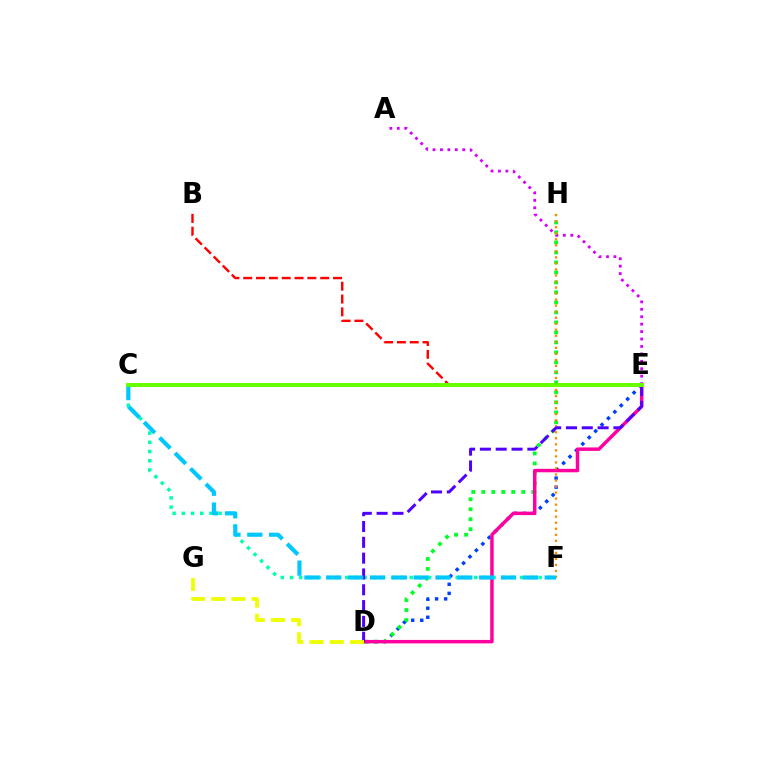{('A', 'E'): [{'color': '#d600ff', 'line_style': 'dotted', 'thickness': 2.02}], ('D', 'E'): [{'color': '#003fff', 'line_style': 'dotted', 'thickness': 2.46}, {'color': '#ff00a0', 'line_style': 'solid', 'thickness': 2.49}, {'color': '#4f00ff', 'line_style': 'dashed', 'thickness': 2.15}], ('B', 'E'): [{'color': '#ff0000', 'line_style': 'dashed', 'thickness': 1.74}], ('D', 'H'): [{'color': '#00ff27', 'line_style': 'dotted', 'thickness': 2.72}], ('C', 'F'): [{'color': '#00ffaf', 'line_style': 'dotted', 'thickness': 2.5}, {'color': '#00c7ff', 'line_style': 'dashed', 'thickness': 2.97}], ('F', 'H'): [{'color': '#ff8800', 'line_style': 'dotted', 'thickness': 1.64}], ('C', 'E'): [{'color': '#66ff00', 'line_style': 'solid', 'thickness': 2.85}], ('D', 'G'): [{'color': '#eeff00', 'line_style': 'dashed', 'thickness': 2.74}]}